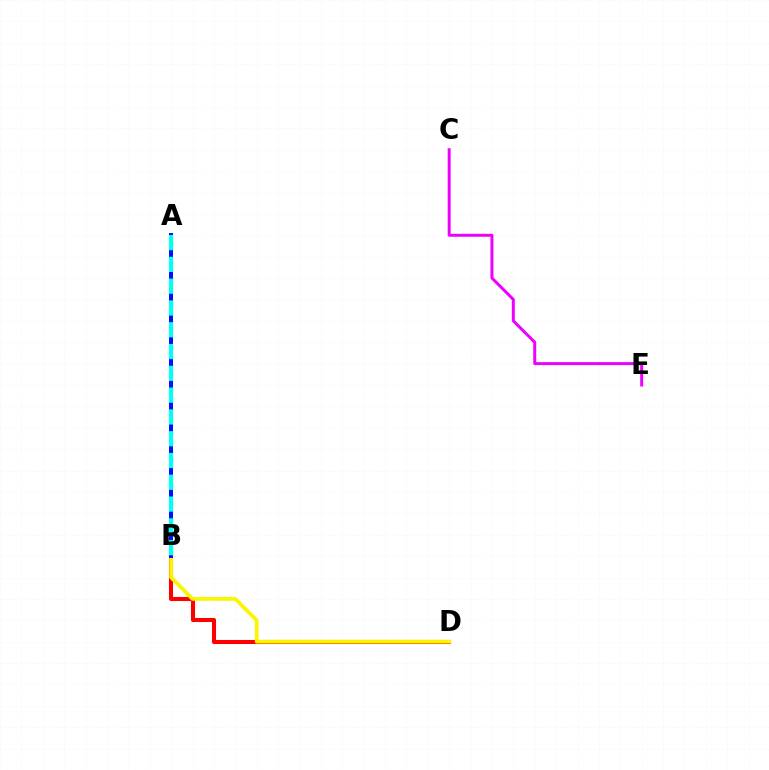{('B', 'D'): [{'color': '#ff0000', 'line_style': 'solid', 'thickness': 2.93}, {'color': '#fcf500', 'line_style': 'solid', 'thickness': 2.69}], ('A', 'B'): [{'color': '#08ff00', 'line_style': 'dotted', 'thickness': 2.34}, {'color': '#0010ff', 'line_style': 'solid', 'thickness': 2.86}, {'color': '#00fff6', 'line_style': 'dashed', 'thickness': 2.96}], ('C', 'E'): [{'color': '#ee00ff', 'line_style': 'solid', 'thickness': 2.14}]}